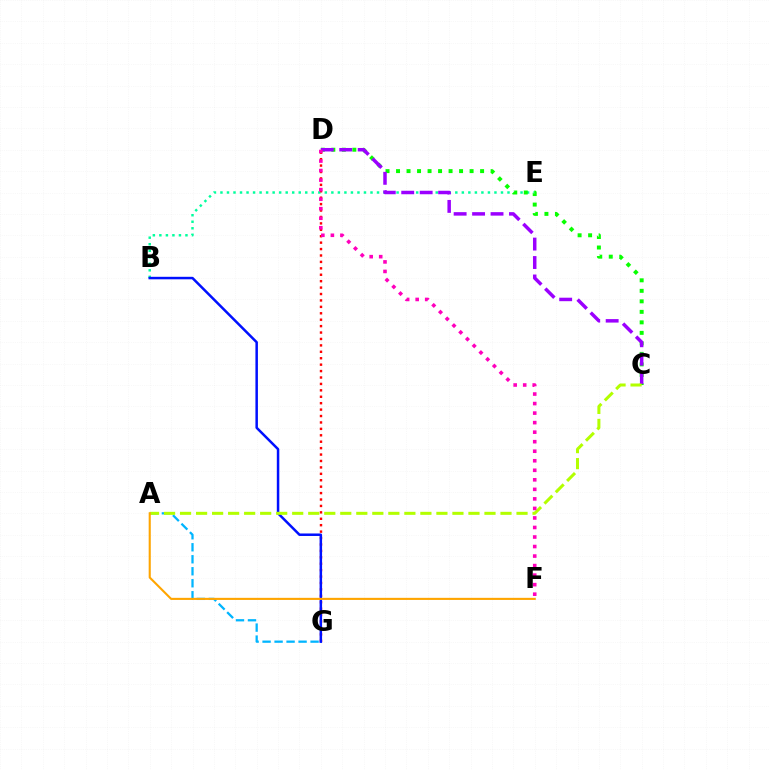{('B', 'E'): [{'color': '#00ff9d', 'line_style': 'dotted', 'thickness': 1.77}], ('C', 'D'): [{'color': '#08ff00', 'line_style': 'dotted', 'thickness': 2.86}, {'color': '#9b00ff', 'line_style': 'dashed', 'thickness': 2.51}], ('D', 'G'): [{'color': '#ff0000', 'line_style': 'dotted', 'thickness': 1.74}], ('A', 'G'): [{'color': '#00b5ff', 'line_style': 'dashed', 'thickness': 1.63}], ('B', 'G'): [{'color': '#0010ff', 'line_style': 'solid', 'thickness': 1.8}], ('A', 'C'): [{'color': '#b3ff00', 'line_style': 'dashed', 'thickness': 2.18}], ('A', 'F'): [{'color': '#ffa500', 'line_style': 'solid', 'thickness': 1.51}], ('D', 'F'): [{'color': '#ff00bd', 'line_style': 'dotted', 'thickness': 2.59}]}